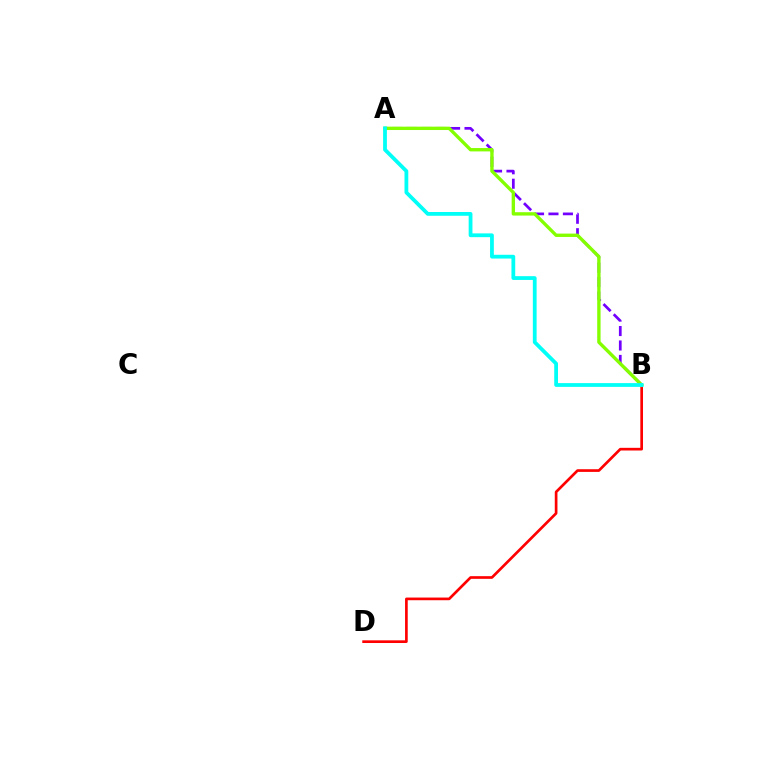{('A', 'B'): [{'color': '#7200ff', 'line_style': 'dashed', 'thickness': 1.96}, {'color': '#84ff00', 'line_style': 'solid', 'thickness': 2.42}, {'color': '#00fff6', 'line_style': 'solid', 'thickness': 2.72}], ('B', 'D'): [{'color': '#ff0000', 'line_style': 'solid', 'thickness': 1.93}]}